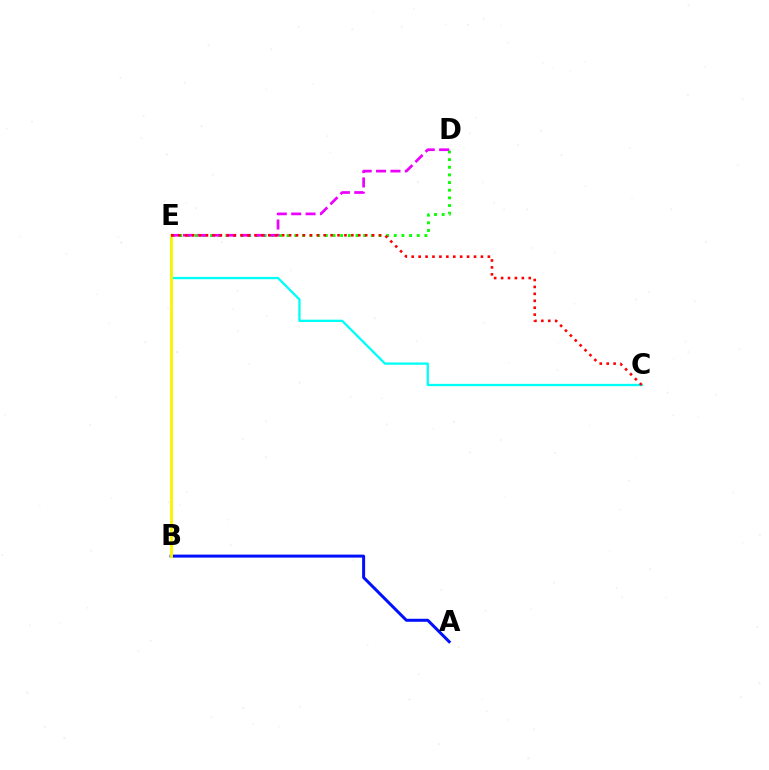{('A', 'B'): [{'color': '#0010ff', 'line_style': 'solid', 'thickness': 2.16}], ('C', 'E'): [{'color': '#00fff6', 'line_style': 'solid', 'thickness': 1.66}, {'color': '#ff0000', 'line_style': 'dotted', 'thickness': 1.88}], ('D', 'E'): [{'color': '#08ff00', 'line_style': 'dotted', 'thickness': 2.08}, {'color': '#ee00ff', 'line_style': 'dashed', 'thickness': 1.95}], ('B', 'E'): [{'color': '#fcf500', 'line_style': 'solid', 'thickness': 2.06}]}